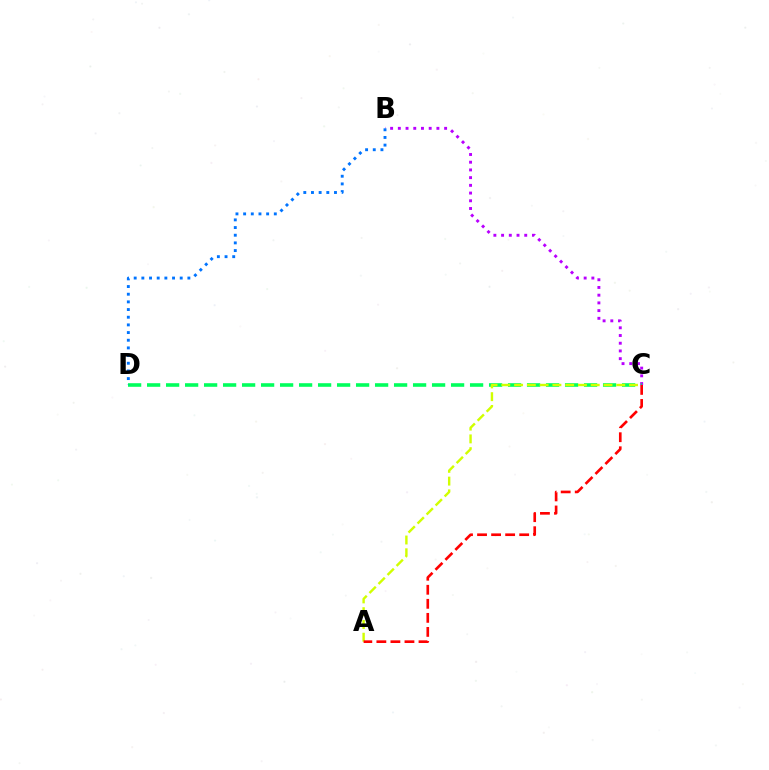{('B', 'C'): [{'color': '#b900ff', 'line_style': 'dotted', 'thickness': 2.1}], ('C', 'D'): [{'color': '#00ff5c', 'line_style': 'dashed', 'thickness': 2.58}], ('B', 'D'): [{'color': '#0074ff', 'line_style': 'dotted', 'thickness': 2.08}], ('A', 'C'): [{'color': '#d1ff00', 'line_style': 'dashed', 'thickness': 1.73}, {'color': '#ff0000', 'line_style': 'dashed', 'thickness': 1.91}]}